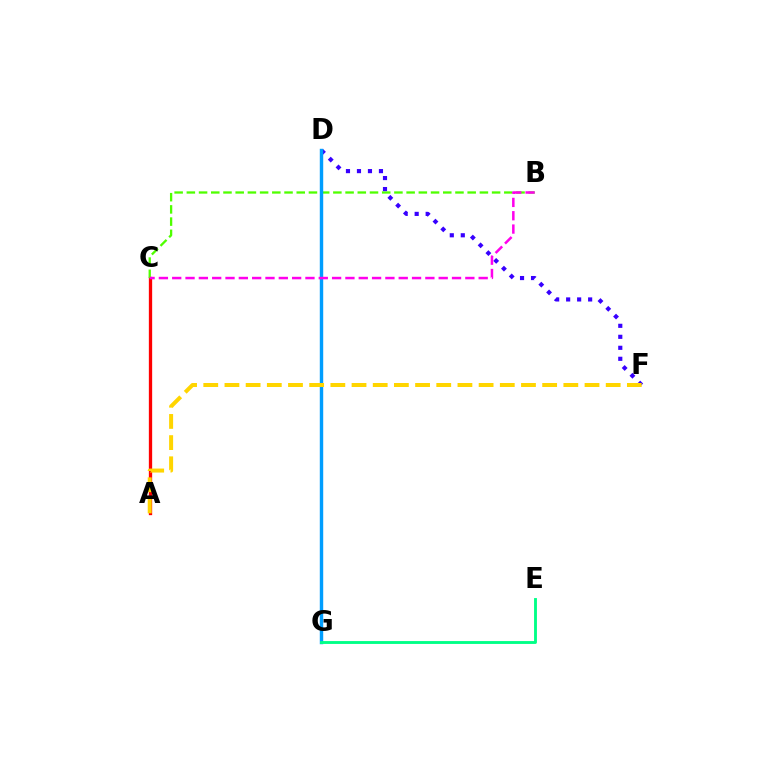{('A', 'C'): [{'color': '#ff0000', 'line_style': 'solid', 'thickness': 2.38}], ('B', 'C'): [{'color': '#4fff00', 'line_style': 'dashed', 'thickness': 1.66}, {'color': '#ff00ed', 'line_style': 'dashed', 'thickness': 1.81}], ('D', 'F'): [{'color': '#3700ff', 'line_style': 'dotted', 'thickness': 2.99}], ('D', 'G'): [{'color': '#009eff', 'line_style': 'solid', 'thickness': 2.47}], ('A', 'F'): [{'color': '#ffd500', 'line_style': 'dashed', 'thickness': 2.88}], ('E', 'G'): [{'color': '#00ff86', 'line_style': 'solid', 'thickness': 2.06}]}